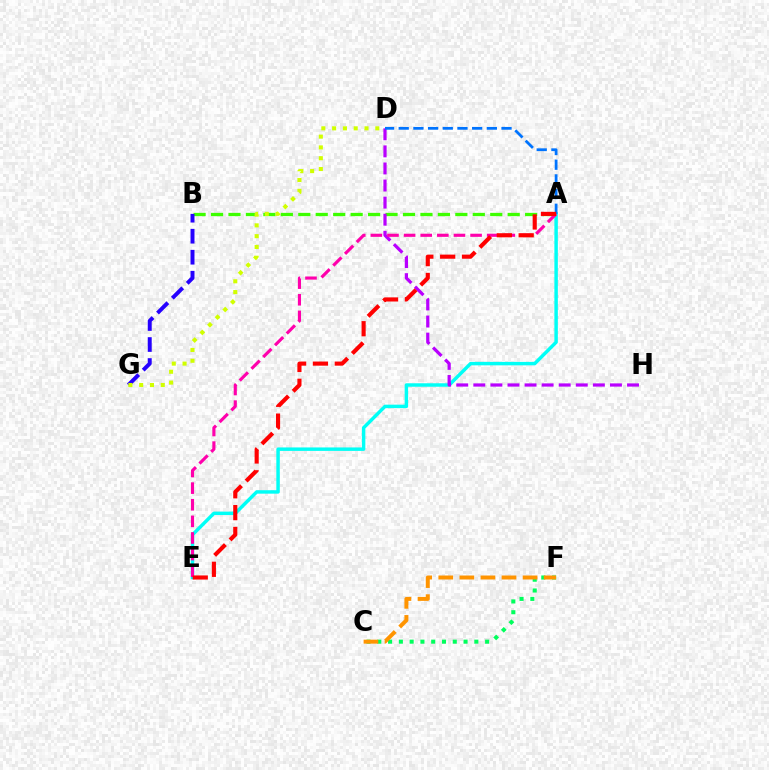{('A', 'B'): [{'color': '#3dff00', 'line_style': 'dashed', 'thickness': 2.37}], ('A', 'E'): [{'color': '#00fff6', 'line_style': 'solid', 'thickness': 2.48}, {'color': '#ff00ac', 'line_style': 'dashed', 'thickness': 2.26}, {'color': '#ff0000', 'line_style': 'dashed', 'thickness': 2.97}], ('B', 'G'): [{'color': '#2500ff', 'line_style': 'dashed', 'thickness': 2.85}], ('D', 'H'): [{'color': '#b900ff', 'line_style': 'dashed', 'thickness': 2.32}], ('D', 'G'): [{'color': '#d1ff00', 'line_style': 'dotted', 'thickness': 2.93}], ('C', 'F'): [{'color': '#00ff5c', 'line_style': 'dotted', 'thickness': 2.93}, {'color': '#ff9400', 'line_style': 'dashed', 'thickness': 2.86}], ('A', 'D'): [{'color': '#0074ff', 'line_style': 'dashed', 'thickness': 2.0}]}